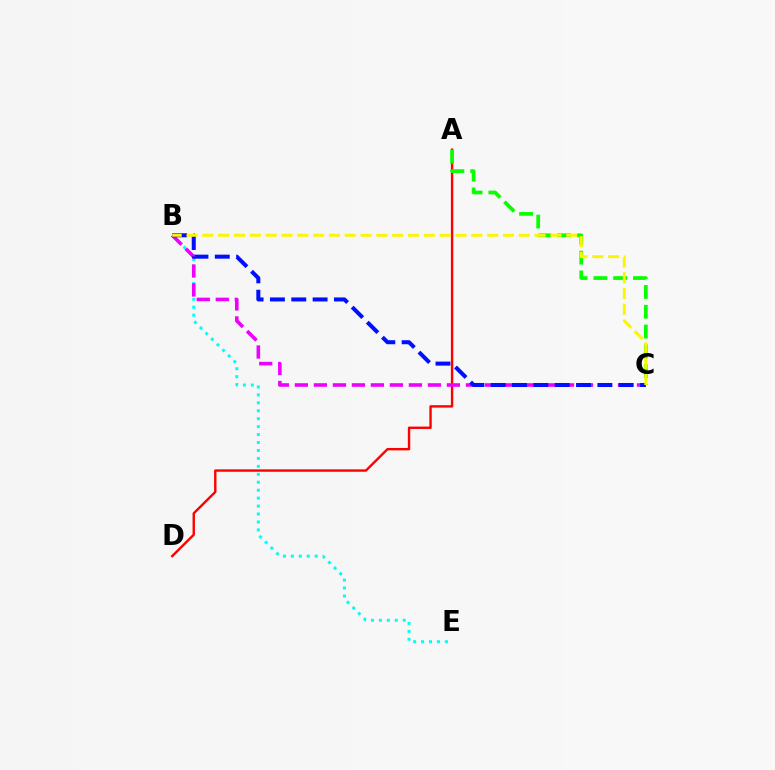{('B', 'E'): [{'color': '#00fff6', 'line_style': 'dotted', 'thickness': 2.16}], ('A', 'D'): [{'color': '#ff0000', 'line_style': 'solid', 'thickness': 1.73}], ('A', 'C'): [{'color': '#08ff00', 'line_style': 'dashed', 'thickness': 2.69}], ('B', 'C'): [{'color': '#ee00ff', 'line_style': 'dashed', 'thickness': 2.58}, {'color': '#0010ff', 'line_style': 'dashed', 'thickness': 2.9}, {'color': '#fcf500', 'line_style': 'dashed', 'thickness': 2.15}]}